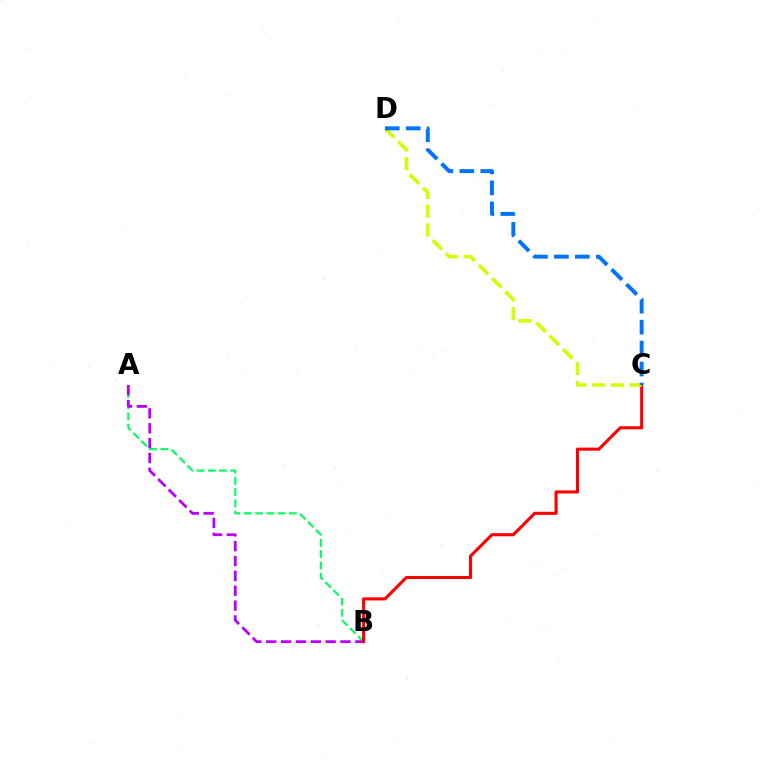{('A', 'B'): [{'color': '#00ff5c', 'line_style': 'dashed', 'thickness': 1.53}, {'color': '#b900ff', 'line_style': 'dashed', 'thickness': 2.02}], ('B', 'C'): [{'color': '#ff0000', 'line_style': 'solid', 'thickness': 2.22}], ('C', 'D'): [{'color': '#d1ff00', 'line_style': 'dashed', 'thickness': 2.55}, {'color': '#0074ff', 'line_style': 'dashed', 'thickness': 2.85}]}